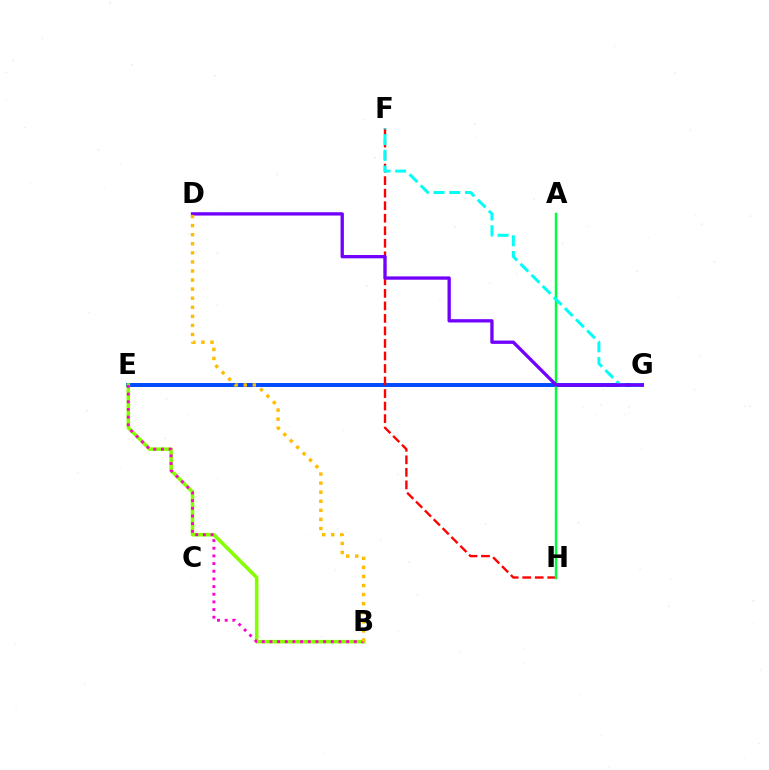{('E', 'G'): [{'color': '#004bff', 'line_style': 'solid', 'thickness': 2.85}], ('B', 'E'): [{'color': '#84ff00', 'line_style': 'solid', 'thickness': 2.55}, {'color': '#ff00cf', 'line_style': 'dotted', 'thickness': 2.08}], ('F', 'H'): [{'color': '#ff0000', 'line_style': 'dashed', 'thickness': 1.7}], ('A', 'H'): [{'color': '#00ff39', 'line_style': 'solid', 'thickness': 1.77}], ('F', 'G'): [{'color': '#00fff6', 'line_style': 'dashed', 'thickness': 2.14}], ('D', 'G'): [{'color': '#7200ff', 'line_style': 'solid', 'thickness': 2.38}], ('B', 'D'): [{'color': '#ffbd00', 'line_style': 'dotted', 'thickness': 2.47}]}